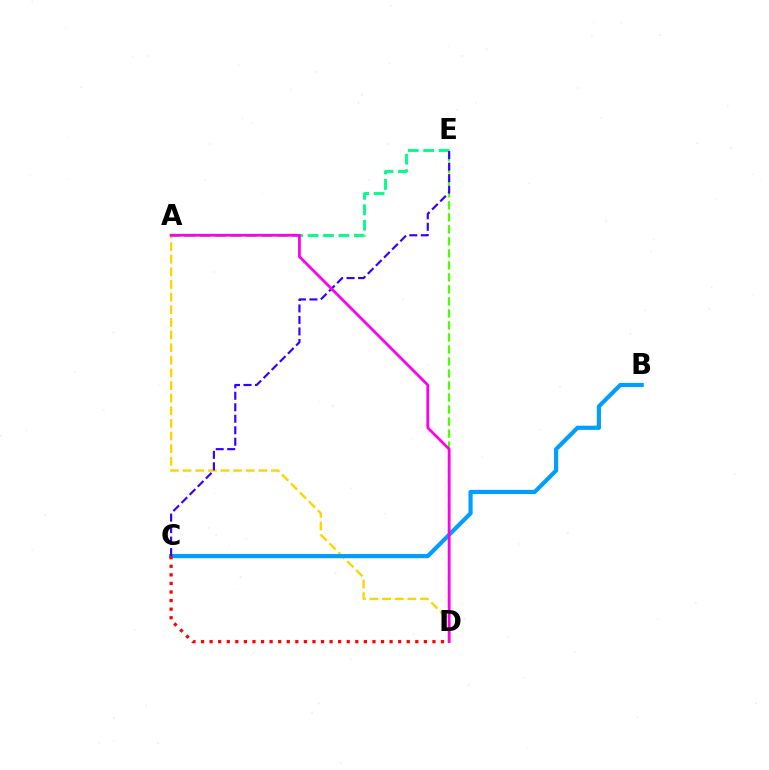{('A', 'E'): [{'color': '#00ff86', 'line_style': 'dashed', 'thickness': 2.1}], ('A', 'D'): [{'color': '#ffd500', 'line_style': 'dashed', 'thickness': 1.72}, {'color': '#ff00ed', 'line_style': 'solid', 'thickness': 2.0}], ('B', 'C'): [{'color': '#009eff', 'line_style': 'solid', 'thickness': 2.99}], ('D', 'E'): [{'color': '#4fff00', 'line_style': 'dashed', 'thickness': 1.63}], ('C', 'E'): [{'color': '#3700ff', 'line_style': 'dashed', 'thickness': 1.56}], ('C', 'D'): [{'color': '#ff0000', 'line_style': 'dotted', 'thickness': 2.33}]}